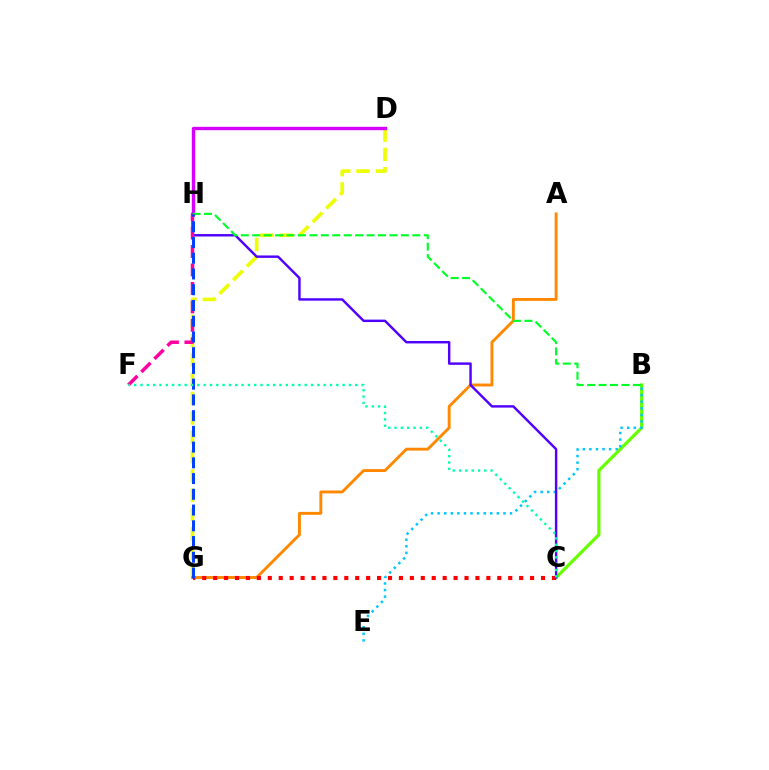{('D', 'G'): [{'color': '#eeff00', 'line_style': 'dashed', 'thickness': 2.63}], ('B', 'C'): [{'color': '#66ff00', 'line_style': 'solid', 'thickness': 2.33}], ('D', 'H'): [{'color': '#d600ff', 'line_style': 'solid', 'thickness': 2.43}], ('A', 'G'): [{'color': '#ff8800', 'line_style': 'solid', 'thickness': 2.08}], ('C', 'G'): [{'color': '#ff0000', 'line_style': 'dotted', 'thickness': 2.97}], ('B', 'E'): [{'color': '#00c7ff', 'line_style': 'dotted', 'thickness': 1.79}], ('C', 'H'): [{'color': '#4f00ff', 'line_style': 'solid', 'thickness': 1.75}], ('B', 'H'): [{'color': '#00ff27', 'line_style': 'dashed', 'thickness': 1.55}], ('F', 'H'): [{'color': '#ff00a0', 'line_style': 'dashed', 'thickness': 2.51}], ('G', 'H'): [{'color': '#003fff', 'line_style': 'dashed', 'thickness': 2.14}], ('C', 'F'): [{'color': '#00ffaf', 'line_style': 'dotted', 'thickness': 1.72}]}